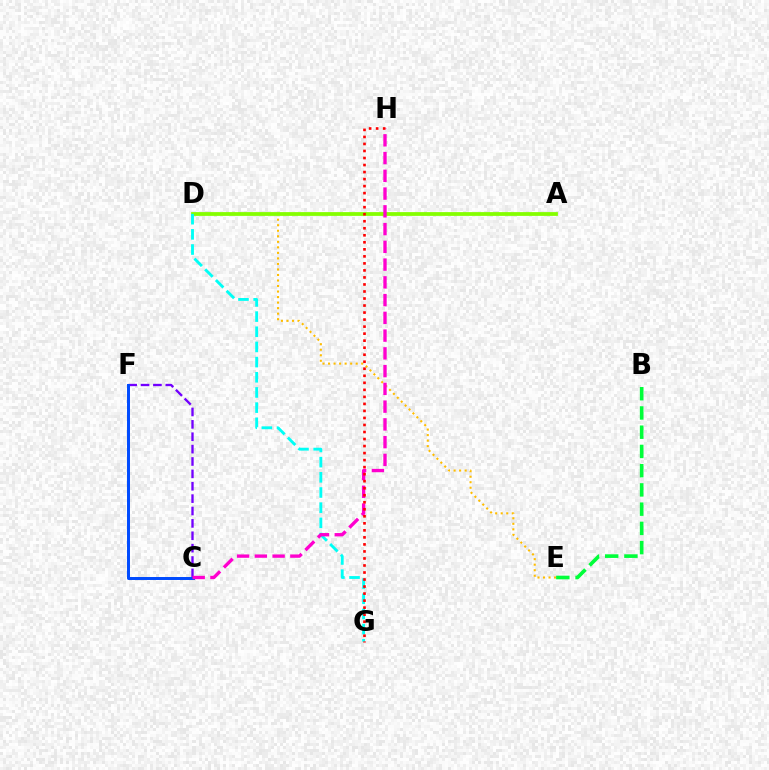{('D', 'E'): [{'color': '#ffbd00', 'line_style': 'dotted', 'thickness': 1.5}], ('B', 'E'): [{'color': '#00ff39', 'line_style': 'dashed', 'thickness': 2.61}], ('C', 'F'): [{'color': '#7200ff', 'line_style': 'dashed', 'thickness': 1.68}, {'color': '#004bff', 'line_style': 'solid', 'thickness': 2.14}], ('A', 'D'): [{'color': '#84ff00', 'line_style': 'solid', 'thickness': 2.71}], ('D', 'G'): [{'color': '#00fff6', 'line_style': 'dashed', 'thickness': 2.06}], ('C', 'H'): [{'color': '#ff00cf', 'line_style': 'dashed', 'thickness': 2.41}], ('G', 'H'): [{'color': '#ff0000', 'line_style': 'dotted', 'thickness': 1.91}]}